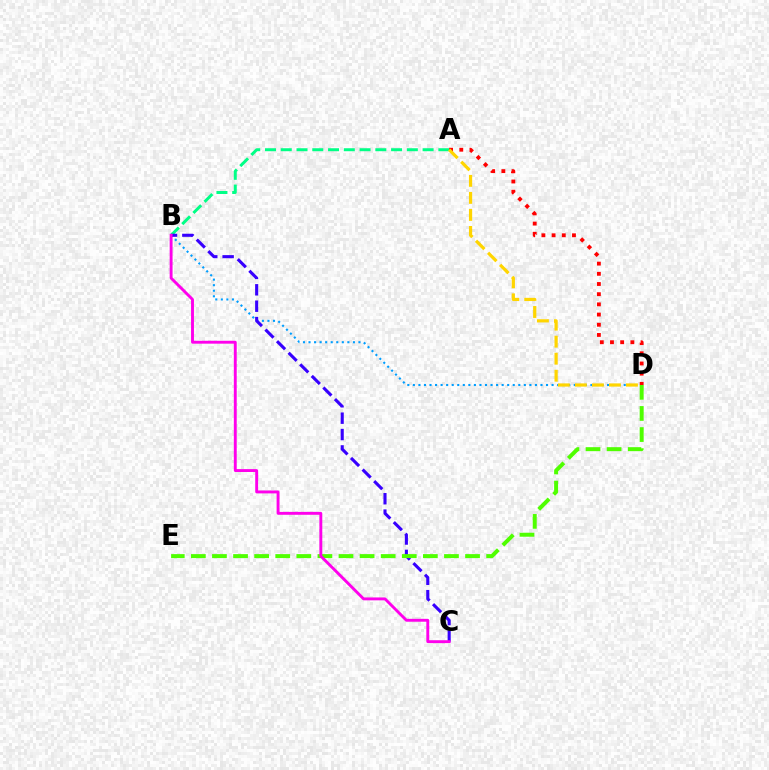{('B', 'D'): [{'color': '#009eff', 'line_style': 'dotted', 'thickness': 1.51}], ('A', 'B'): [{'color': '#00ff86', 'line_style': 'dashed', 'thickness': 2.14}], ('A', 'D'): [{'color': '#ff0000', 'line_style': 'dotted', 'thickness': 2.77}, {'color': '#ffd500', 'line_style': 'dashed', 'thickness': 2.31}], ('B', 'C'): [{'color': '#3700ff', 'line_style': 'dashed', 'thickness': 2.23}, {'color': '#ff00ed', 'line_style': 'solid', 'thickness': 2.08}], ('D', 'E'): [{'color': '#4fff00', 'line_style': 'dashed', 'thickness': 2.87}]}